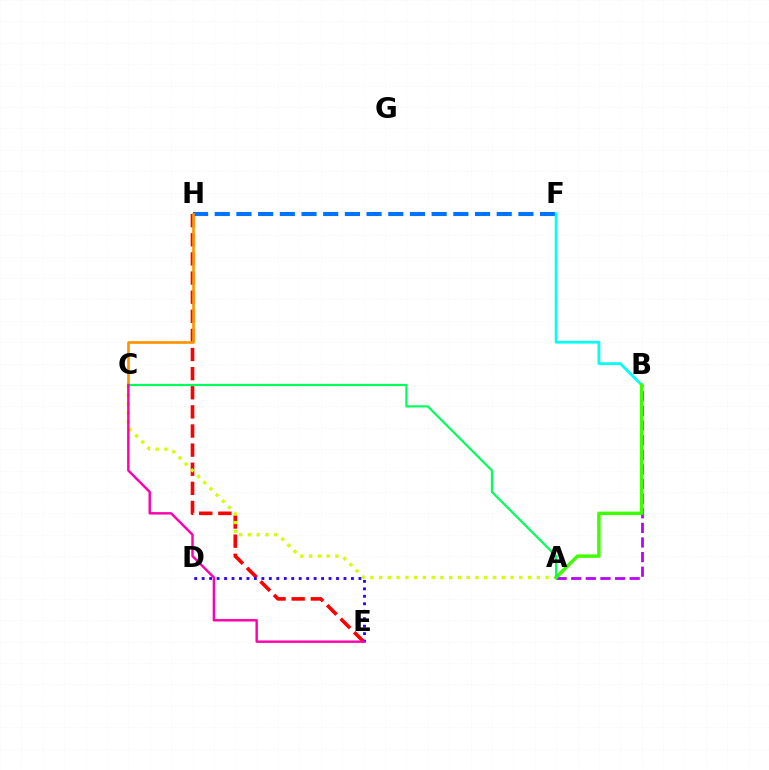{('F', 'H'): [{'color': '#0074ff', 'line_style': 'dashed', 'thickness': 2.95}], ('E', 'H'): [{'color': '#ff0000', 'line_style': 'dashed', 'thickness': 2.6}], ('A', 'B'): [{'color': '#b900ff', 'line_style': 'dashed', 'thickness': 1.99}, {'color': '#3dff00', 'line_style': 'solid', 'thickness': 2.46}], ('A', 'C'): [{'color': '#d1ff00', 'line_style': 'dotted', 'thickness': 2.38}, {'color': '#00ff5c', 'line_style': 'solid', 'thickness': 1.57}], ('D', 'E'): [{'color': '#2500ff', 'line_style': 'dotted', 'thickness': 2.03}], ('B', 'F'): [{'color': '#00fff6', 'line_style': 'solid', 'thickness': 1.99}], ('C', 'H'): [{'color': '#ff9400', 'line_style': 'solid', 'thickness': 1.92}], ('C', 'E'): [{'color': '#ff00ac', 'line_style': 'solid', 'thickness': 1.75}]}